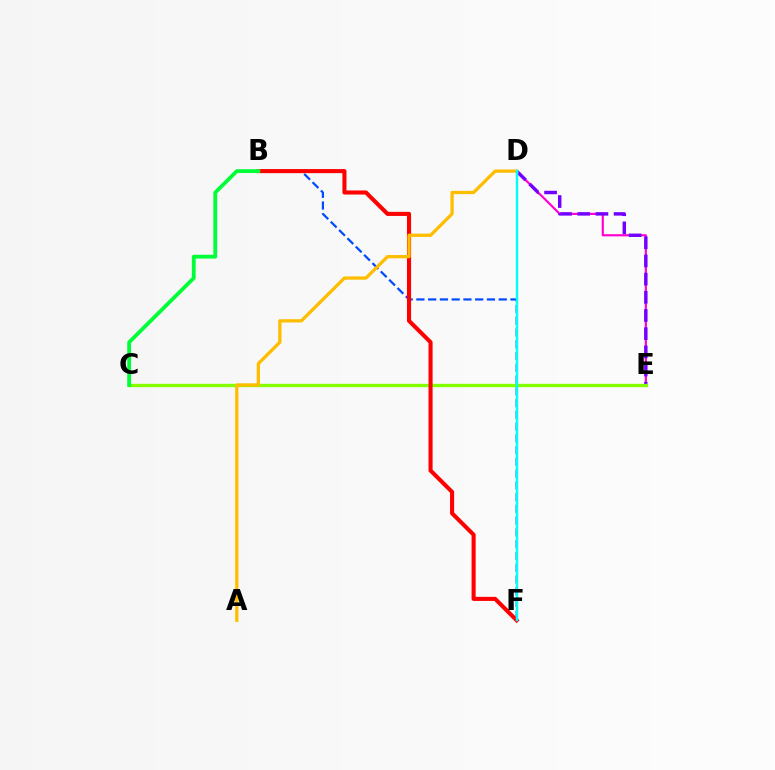{('D', 'E'): [{'color': '#ff00cf', 'line_style': 'solid', 'thickness': 1.56}, {'color': '#7200ff', 'line_style': 'dashed', 'thickness': 2.47}], ('B', 'F'): [{'color': '#004bff', 'line_style': 'dashed', 'thickness': 1.6}, {'color': '#ff0000', 'line_style': 'solid', 'thickness': 2.94}], ('C', 'E'): [{'color': '#84ff00', 'line_style': 'solid', 'thickness': 2.41}], ('A', 'D'): [{'color': '#ffbd00', 'line_style': 'solid', 'thickness': 2.36}], ('D', 'F'): [{'color': '#00fff6', 'line_style': 'solid', 'thickness': 1.75}], ('B', 'C'): [{'color': '#00ff39', 'line_style': 'solid', 'thickness': 2.74}]}